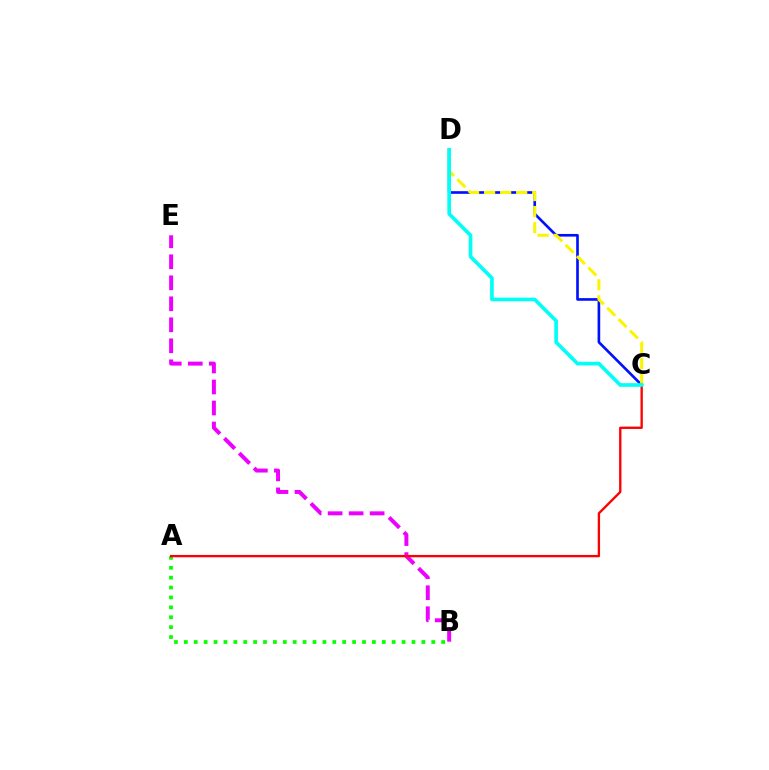{('B', 'E'): [{'color': '#ee00ff', 'line_style': 'dashed', 'thickness': 2.85}], ('A', 'B'): [{'color': '#08ff00', 'line_style': 'dotted', 'thickness': 2.69}], ('C', 'D'): [{'color': '#0010ff', 'line_style': 'solid', 'thickness': 1.9}, {'color': '#fcf500', 'line_style': 'dashed', 'thickness': 2.18}, {'color': '#00fff6', 'line_style': 'solid', 'thickness': 2.62}], ('A', 'C'): [{'color': '#ff0000', 'line_style': 'solid', 'thickness': 1.68}]}